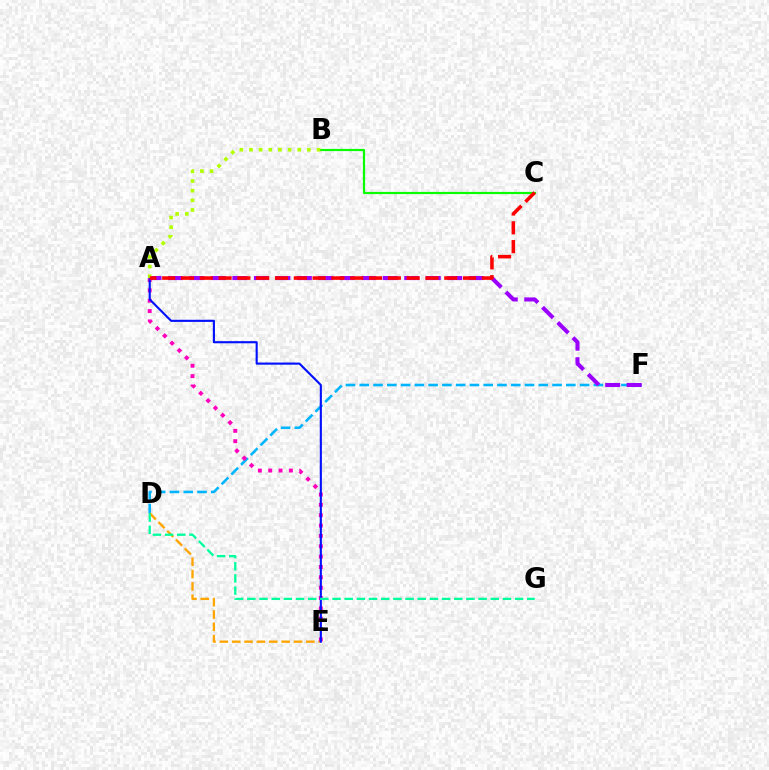{('D', 'F'): [{'color': '#00b5ff', 'line_style': 'dashed', 'thickness': 1.87}], ('D', 'E'): [{'color': '#ffa500', 'line_style': 'dashed', 'thickness': 1.68}], ('A', 'E'): [{'color': '#ff00bd', 'line_style': 'dotted', 'thickness': 2.81}, {'color': '#0010ff', 'line_style': 'solid', 'thickness': 1.52}], ('D', 'G'): [{'color': '#00ff9d', 'line_style': 'dashed', 'thickness': 1.65}], ('A', 'F'): [{'color': '#9b00ff', 'line_style': 'dashed', 'thickness': 2.92}], ('B', 'C'): [{'color': '#08ff00', 'line_style': 'solid', 'thickness': 1.58}], ('A', 'B'): [{'color': '#b3ff00', 'line_style': 'dotted', 'thickness': 2.62}], ('A', 'C'): [{'color': '#ff0000', 'line_style': 'dashed', 'thickness': 2.55}]}